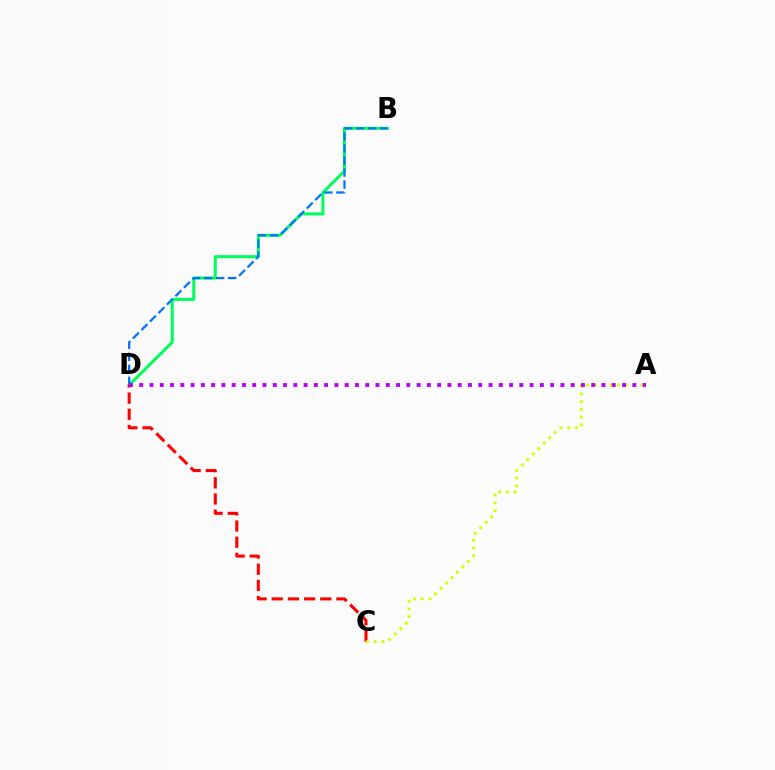{('B', 'D'): [{'color': '#00ff5c', 'line_style': 'solid', 'thickness': 2.18}, {'color': '#0074ff', 'line_style': 'dashed', 'thickness': 1.63}], ('C', 'D'): [{'color': '#ff0000', 'line_style': 'dashed', 'thickness': 2.2}], ('A', 'C'): [{'color': '#d1ff00', 'line_style': 'dotted', 'thickness': 2.1}], ('A', 'D'): [{'color': '#b900ff', 'line_style': 'dotted', 'thickness': 2.79}]}